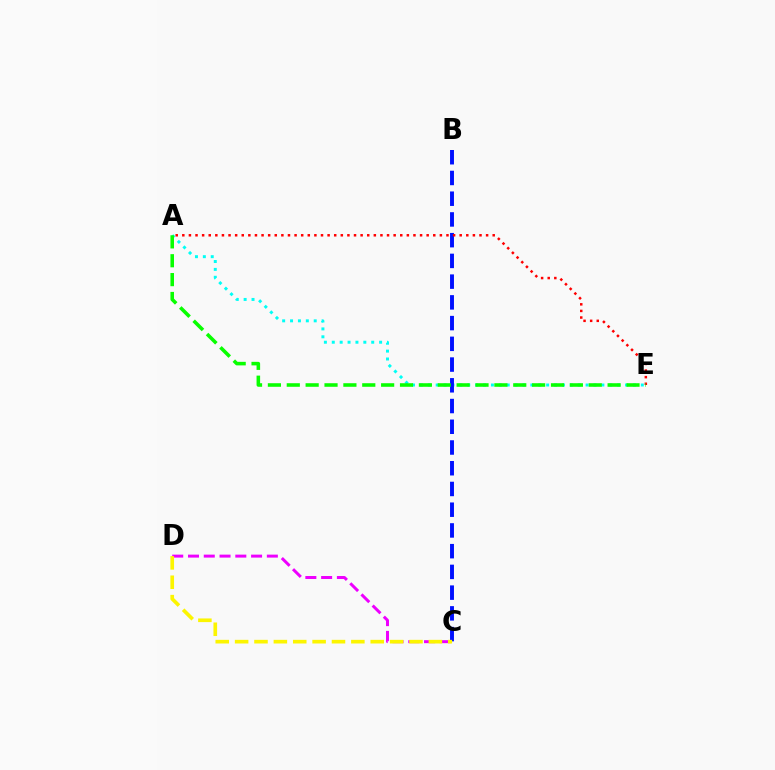{('A', 'E'): [{'color': '#00fff6', 'line_style': 'dotted', 'thickness': 2.14}, {'color': '#ff0000', 'line_style': 'dotted', 'thickness': 1.79}, {'color': '#08ff00', 'line_style': 'dashed', 'thickness': 2.56}], ('B', 'C'): [{'color': '#0010ff', 'line_style': 'dashed', 'thickness': 2.82}], ('C', 'D'): [{'color': '#ee00ff', 'line_style': 'dashed', 'thickness': 2.14}, {'color': '#fcf500', 'line_style': 'dashed', 'thickness': 2.63}]}